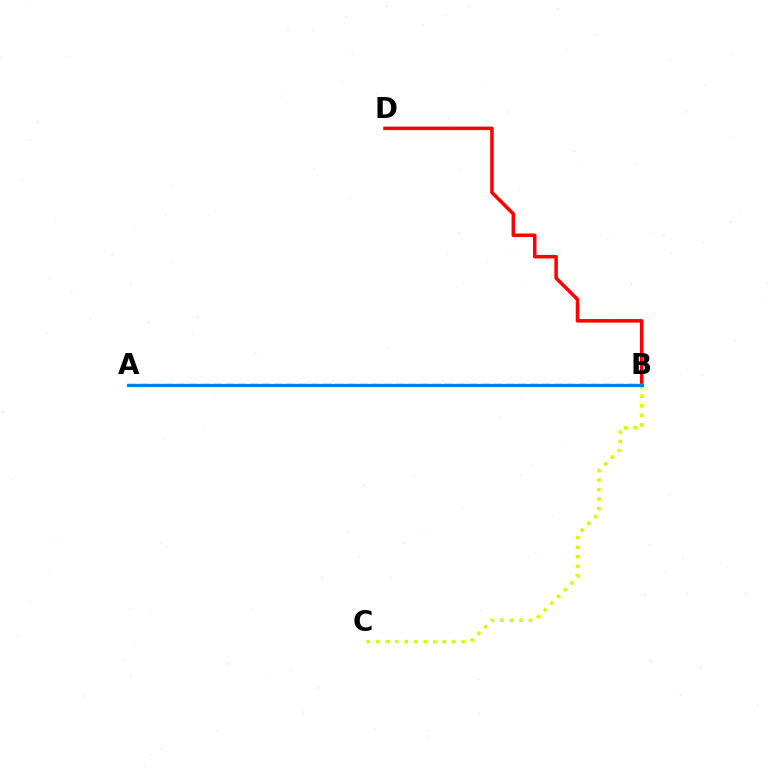{('B', 'D'): [{'color': '#ff0000', 'line_style': 'solid', 'thickness': 2.55}], ('A', 'B'): [{'color': '#b900ff', 'line_style': 'dashed', 'thickness': 1.65}, {'color': '#00ff5c', 'line_style': 'solid', 'thickness': 2.43}, {'color': '#0074ff', 'line_style': 'solid', 'thickness': 1.96}], ('B', 'C'): [{'color': '#d1ff00', 'line_style': 'dotted', 'thickness': 2.58}]}